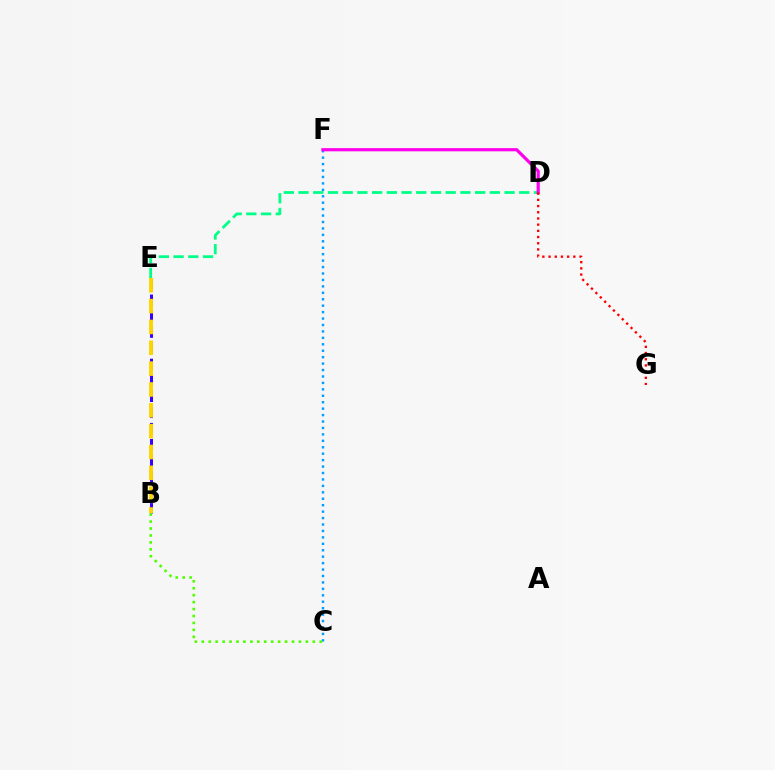{('D', 'E'): [{'color': '#00ff86', 'line_style': 'dashed', 'thickness': 2.0}], ('C', 'F'): [{'color': '#009eff', 'line_style': 'dotted', 'thickness': 1.75}], ('D', 'F'): [{'color': '#ff00ed', 'line_style': 'solid', 'thickness': 2.3}], ('B', 'E'): [{'color': '#3700ff', 'line_style': 'dashed', 'thickness': 2.18}, {'color': '#ffd500', 'line_style': 'dashed', 'thickness': 2.83}], ('B', 'C'): [{'color': '#4fff00', 'line_style': 'dotted', 'thickness': 1.89}], ('D', 'G'): [{'color': '#ff0000', 'line_style': 'dotted', 'thickness': 1.68}]}